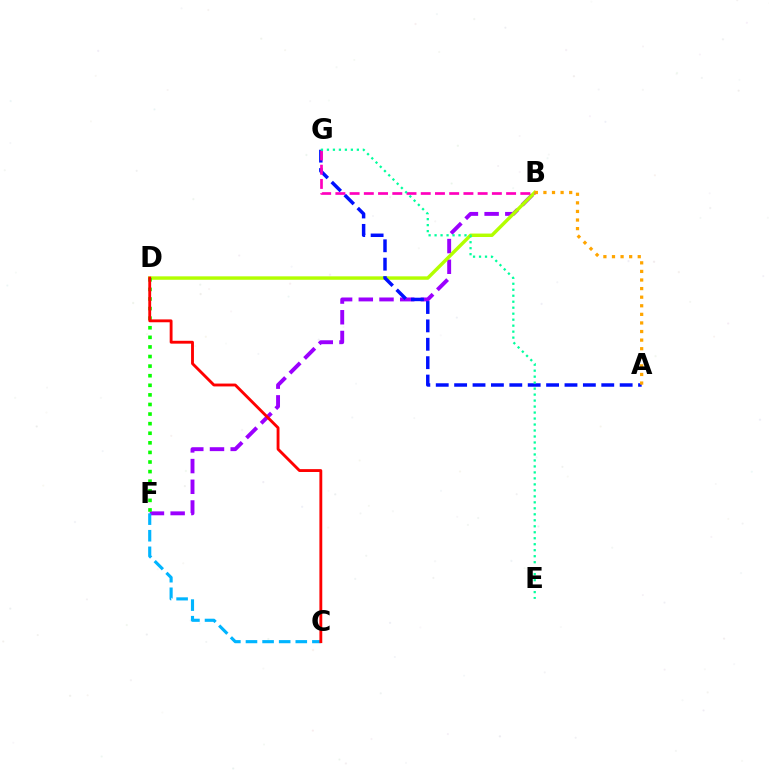{('B', 'F'): [{'color': '#9b00ff', 'line_style': 'dashed', 'thickness': 2.81}], ('C', 'F'): [{'color': '#00b5ff', 'line_style': 'dashed', 'thickness': 2.26}], ('B', 'D'): [{'color': '#b3ff00', 'line_style': 'solid', 'thickness': 2.47}], ('A', 'G'): [{'color': '#0010ff', 'line_style': 'dashed', 'thickness': 2.5}], ('B', 'G'): [{'color': '#ff00bd', 'line_style': 'dashed', 'thickness': 1.93}], ('A', 'B'): [{'color': '#ffa500', 'line_style': 'dotted', 'thickness': 2.33}], ('D', 'F'): [{'color': '#08ff00', 'line_style': 'dotted', 'thickness': 2.61}], ('C', 'D'): [{'color': '#ff0000', 'line_style': 'solid', 'thickness': 2.06}], ('E', 'G'): [{'color': '#00ff9d', 'line_style': 'dotted', 'thickness': 1.63}]}